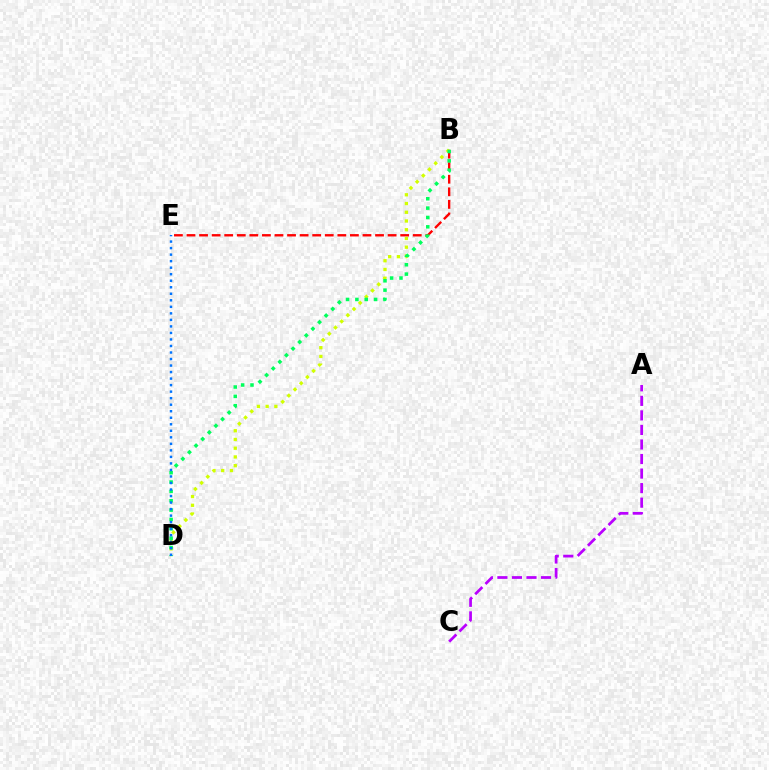{('B', 'E'): [{'color': '#ff0000', 'line_style': 'dashed', 'thickness': 1.71}], ('A', 'C'): [{'color': '#b900ff', 'line_style': 'dashed', 'thickness': 1.98}], ('B', 'D'): [{'color': '#d1ff00', 'line_style': 'dotted', 'thickness': 2.37}, {'color': '#00ff5c', 'line_style': 'dotted', 'thickness': 2.54}], ('D', 'E'): [{'color': '#0074ff', 'line_style': 'dotted', 'thickness': 1.77}]}